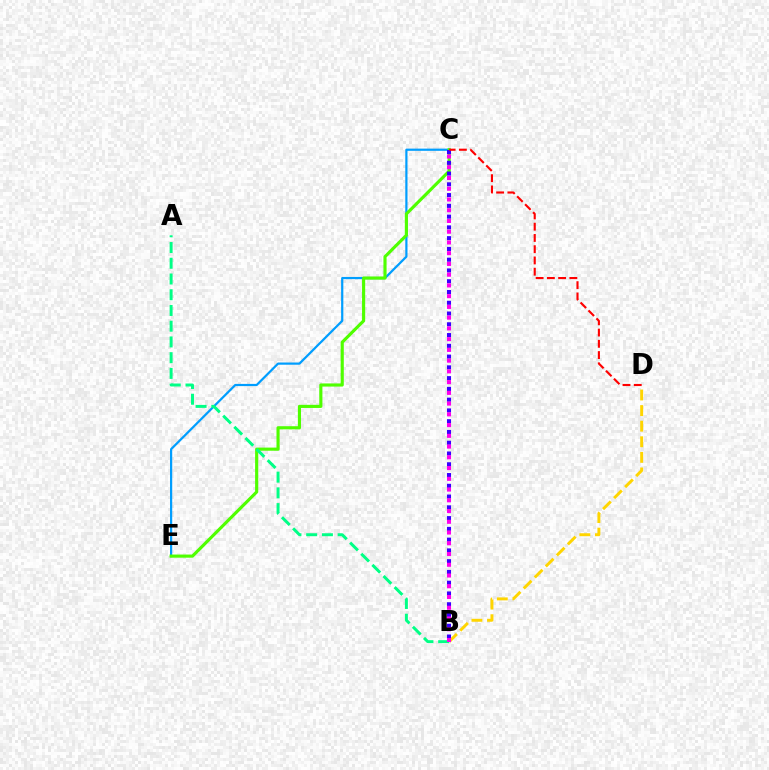{('C', 'E'): [{'color': '#009eff', 'line_style': 'solid', 'thickness': 1.59}, {'color': '#4fff00', 'line_style': 'solid', 'thickness': 2.26}], ('B', 'D'): [{'color': '#ffd500', 'line_style': 'dashed', 'thickness': 2.12}], ('A', 'B'): [{'color': '#00ff86', 'line_style': 'dashed', 'thickness': 2.14}], ('B', 'C'): [{'color': '#3700ff', 'line_style': 'dotted', 'thickness': 2.93}, {'color': '#ff00ed', 'line_style': 'dotted', 'thickness': 2.92}], ('C', 'D'): [{'color': '#ff0000', 'line_style': 'dashed', 'thickness': 1.53}]}